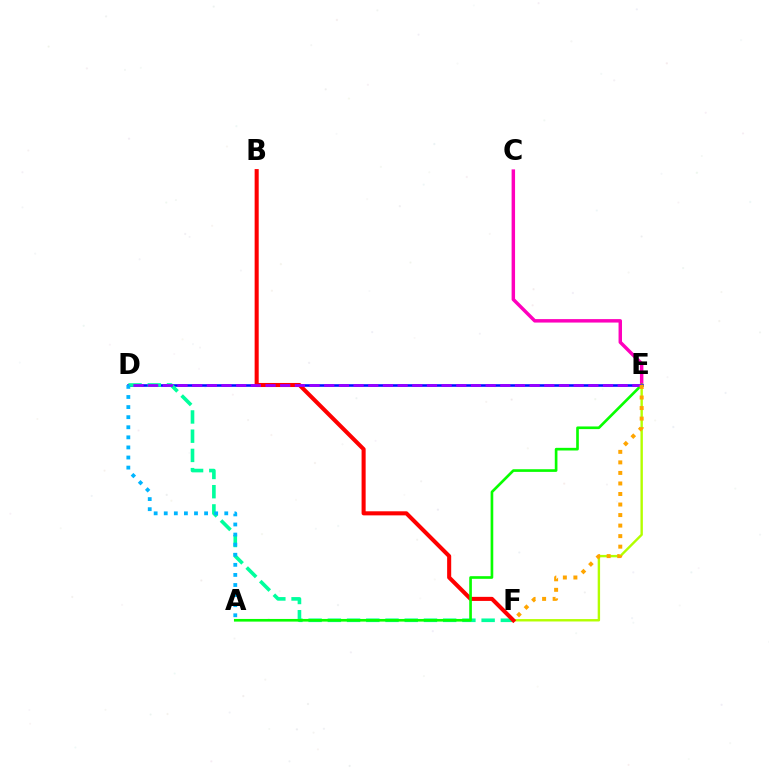{('C', 'E'): [{'color': '#ff00bd', 'line_style': 'solid', 'thickness': 2.49}], ('E', 'F'): [{'color': '#b3ff00', 'line_style': 'solid', 'thickness': 1.73}, {'color': '#ffa500', 'line_style': 'dotted', 'thickness': 2.86}], ('D', 'E'): [{'color': '#0010ff', 'line_style': 'solid', 'thickness': 1.86}, {'color': '#9b00ff', 'line_style': 'dashed', 'thickness': 1.99}], ('D', 'F'): [{'color': '#00ff9d', 'line_style': 'dashed', 'thickness': 2.61}], ('B', 'F'): [{'color': '#ff0000', 'line_style': 'solid', 'thickness': 2.93}], ('A', 'E'): [{'color': '#08ff00', 'line_style': 'solid', 'thickness': 1.91}], ('A', 'D'): [{'color': '#00b5ff', 'line_style': 'dotted', 'thickness': 2.74}]}